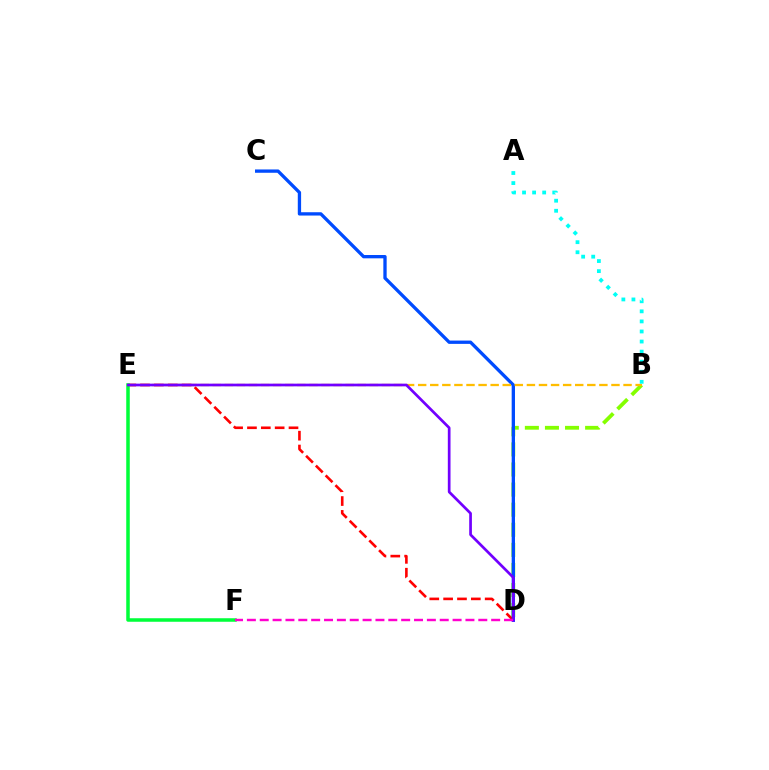{('B', 'D'): [{'color': '#84ff00', 'line_style': 'dashed', 'thickness': 2.73}], ('D', 'E'): [{'color': '#ff0000', 'line_style': 'dashed', 'thickness': 1.88}, {'color': '#7200ff', 'line_style': 'solid', 'thickness': 1.95}], ('C', 'D'): [{'color': '#004bff', 'line_style': 'solid', 'thickness': 2.39}], ('B', 'E'): [{'color': '#ffbd00', 'line_style': 'dashed', 'thickness': 1.64}], ('E', 'F'): [{'color': '#00ff39', 'line_style': 'solid', 'thickness': 2.54}], ('A', 'B'): [{'color': '#00fff6', 'line_style': 'dotted', 'thickness': 2.74}], ('D', 'F'): [{'color': '#ff00cf', 'line_style': 'dashed', 'thickness': 1.75}]}